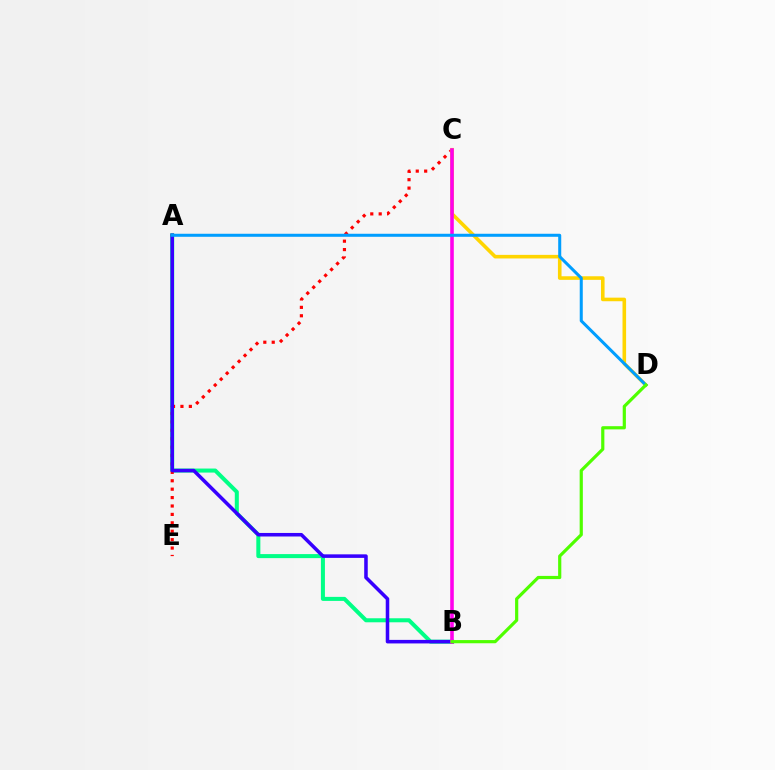{('A', 'B'): [{'color': '#00ff86', 'line_style': 'solid', 'thickness': 2.9}, {'color': '#3700ff', 'line_style': 'solid', 'thickness': 2.55}], ('C', 'E'): [{'color': '#ff0000', 'line_style': 'dotted', 'thickness': 2.28}], ('C', 'D'): [{'color': '#ffd500', 'line_style': 'solid', 'thickness': 2.59}], ('B', 'C'): [{'color': '#ff00ed', 'line_style': 'solid', 'thickness': 2.59}], ('A', 'D'): [{'color': '#009eff', 'line_style': 'solid', 'thickness': 2.18}], ('B', 'D'): [{'color': '#4fff00', 'line_style': 'solid', 'thickness': 2.29}]}